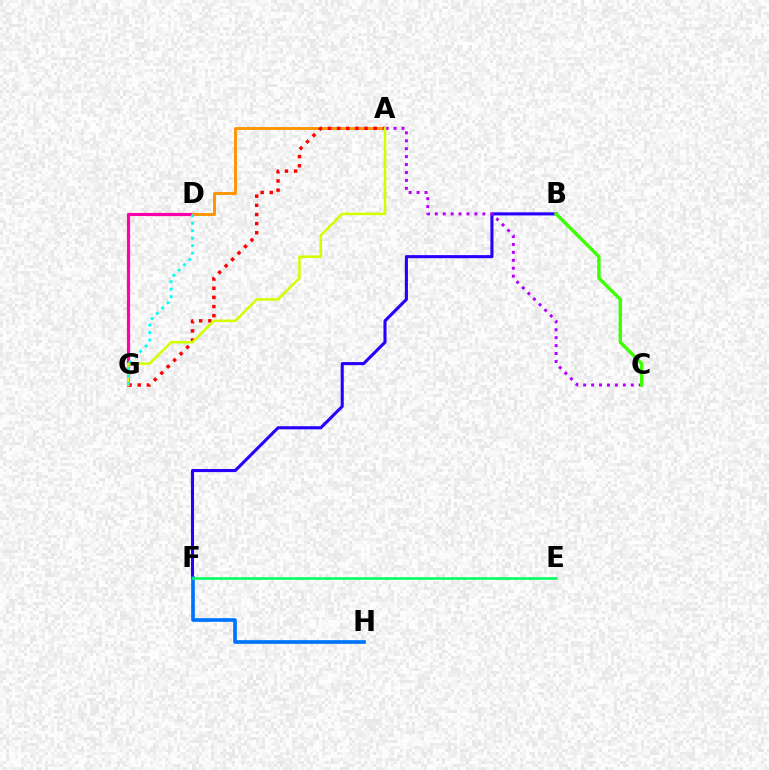{('D', 'G'): [{'color': '#ff00ac', 'line_style': 'solid', 'thickness': 2.27}, {'color': '#00fff6', 'line_style': 'dotted', 'thickness': 2.03}], ('B', 'F'): [{'color': '#2500ff', 'line_style': 'solid', 'thickness': 2.22}], ('F', 'H'): [{'color': '#0074ff', 'line_style': 'solid', 'thickness': 2.64}], ('A', 'D'): [{'color': '#ff9400', 'line_style': 'solid', 'thickness': 2.07}], ('A', 'C'): [{'color': '#b900ff', 'line_style': 'dotted', 'thickness': 2.15}], ('B', 'C'): [{'color': '#3dff00', 'line_style': 'solid', 'thickness': 2.42}], ('A', 'G'): [{'color': '#ff0000', 'line_style': 'dotted', 'thickness': 2.49}, {'color': '#d1ff00', 'line_style': 'solid', 'thickness': 1.82}], ('E', 'F'): [{'color': '#00ff5c', 'line_style': 'solid', 'thickness': 1.83}]}